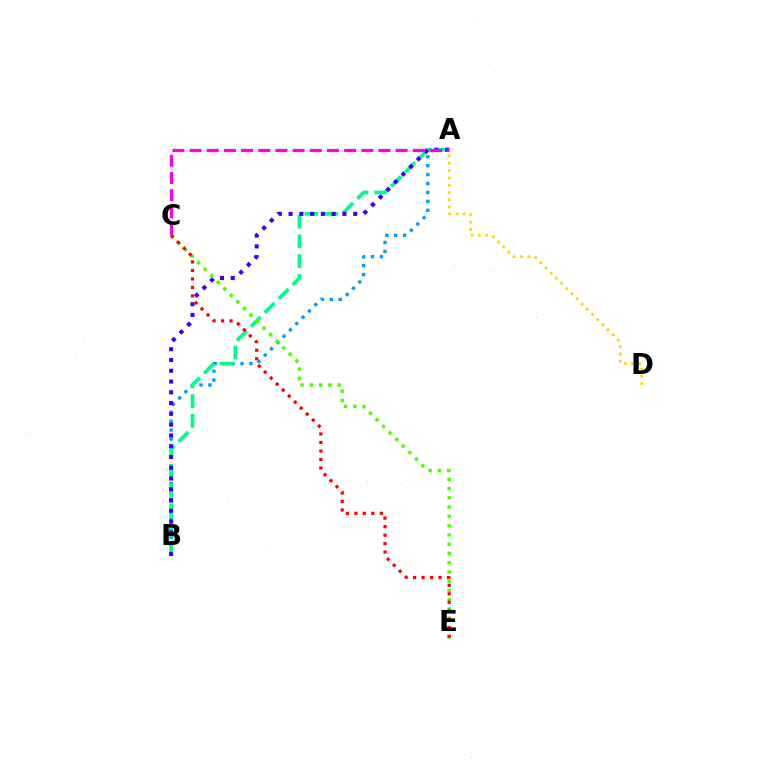{('A', 'B'): [{'color': '#009eff', 'line_style': 'dotted', 'thickness': 2.42}, {'color': '#00ff86', 'line_style': 'dashed', 'thickness': 2.67}, {'color': '#3700ff', 'line_style': 'dotted', 'thickness': 2.93}], ('A', 'D'): [{'color': '#ffd500', 'line_style': 'dotted', 'thickness': 1.98}], ('A', 'C'): [{'color': '#ff00ed', 'line_style': 'dashed', 'thickness': 2.33}], ('C', 'E'): [{'color': '#4fff00', 'line_style': 'dotted', 'thickness': 2.52}, {'color': '#ff0000', 'line_style': 'dotted', 'thickness': 2.31}]}